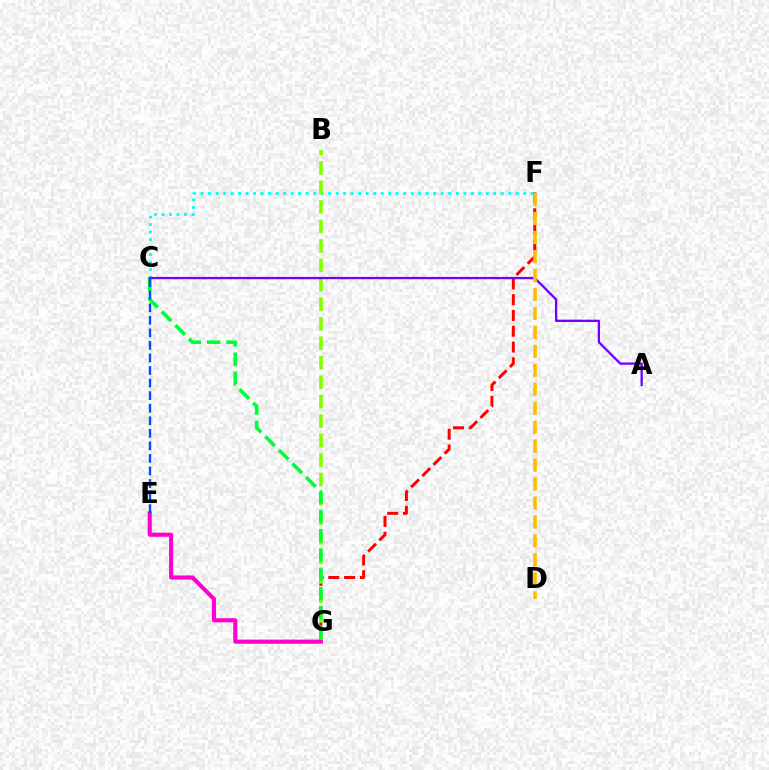{('C', 'F'): [{'color': '#00fff6', 'line_style': 'dotted', 'thickness': 2.04}], ('F', 'G'): [{'color': '#ff0000', 'line_style': 'dashed', 'thickness': 2.14}], ('B', 'G'): [{'color': '#84ff00', 'line_style': 'dashed', 'thickness': 2.64}], ('C', 'G'): [{'color': '#00ff39', 'line_style': 'dashed', 'thickness': 2.62}], ('E', 'G'): [{'color': '#ff00cf', 'line_style': 'solid', 'thickness': 2.96}], ('A', 'C'): [{'color': '#7200ff', 'line_style': 'solid', 'thickness': 1.65}], ('C', 'E'): [{'color': '#004bff', 'line_style': 'dashed', 'thickness': 1.71}], ('D', 'F'): [{'color': '#ffbd00', 'line_style': 'dashed', 'thickness': 2.58}]}